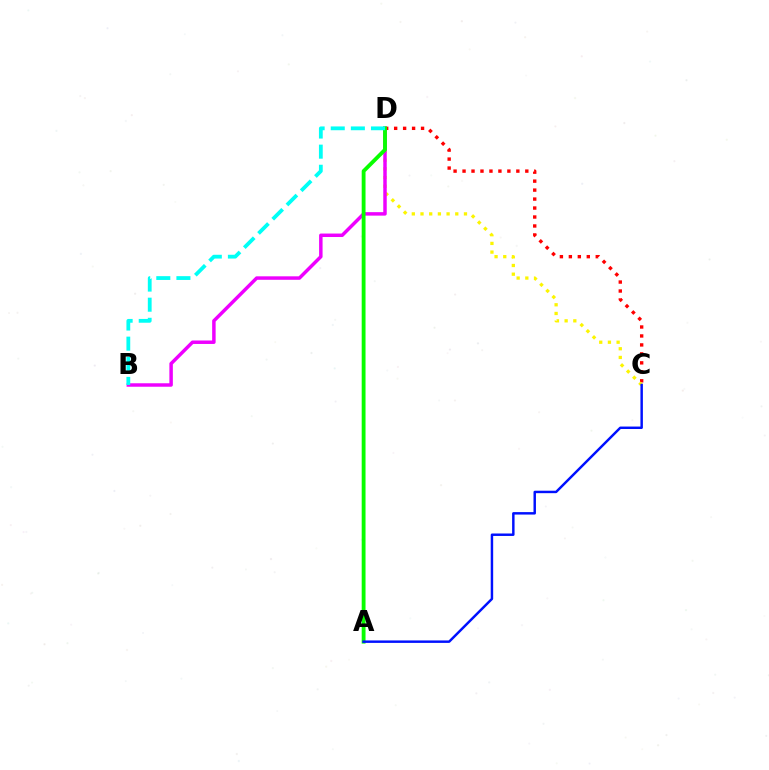{('C', 'D'): [{'color': '#ff0000', 'line_style': 'dotted', 'thickness': 2.44}, {'color': '#fcf500', 'line_style': 'dotted', 'thickness': 2.36}], ('B', 'D'): [{'color': '#ee00ff', 'line_style': 'solid', 'thickness': 2.5}, {'color': '#00fff6', 'line_style': 'dashed', 'thickness': 2.73}], ('A', 'D'): [{'color': '#08ff00', 'line_style': 'solid', 'thickness': 2.76}], ('A', 'C'): [{'color': '#0010ff', 'line_style': 'solid', 'thickness': 1.77}]}